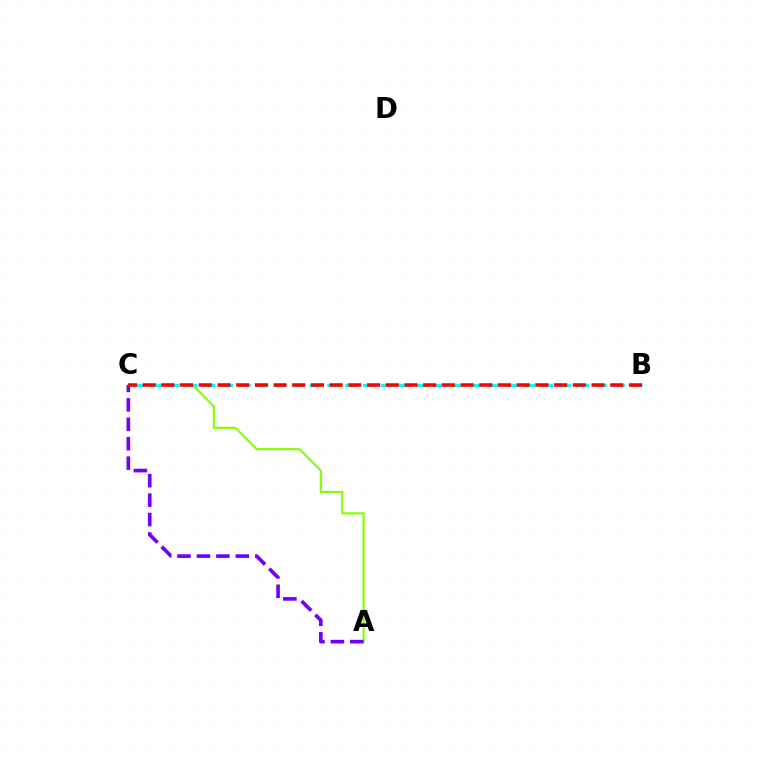{('A', 'C'): [{'color': '#84ff00', 'line_style': 'solid', 'thickness': 1.55}, {'color': '#7200ff', 'line_style': 'dashed', 'thickness': 2.64}], ('B', 'C'): [{'color': '#00fff6', 'line_style': 'dashed', 'thickness': 2.42}, {'color': '#ff0000', 'line_style': 'dashed', 'thickness': 2.54}]}